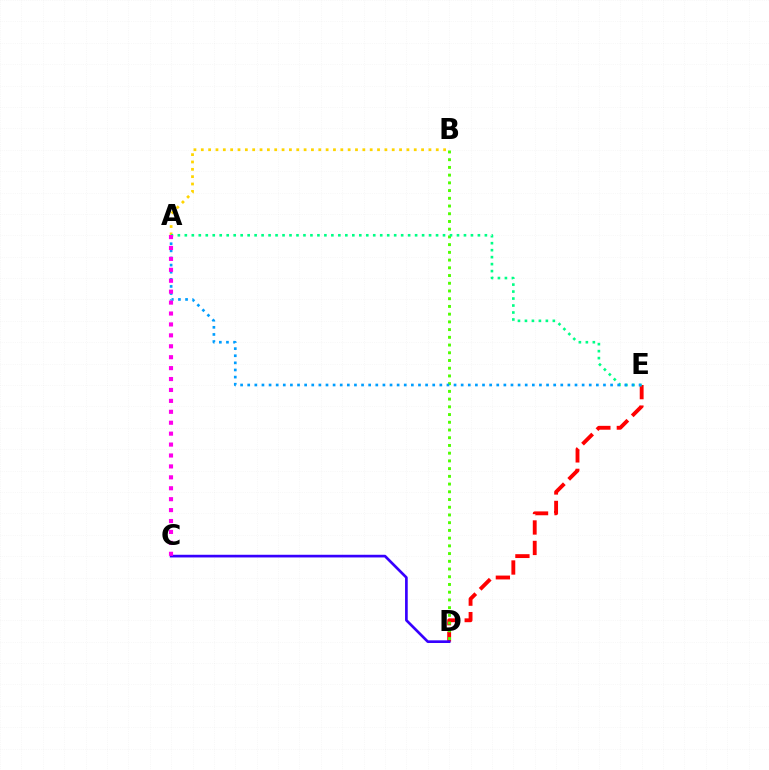{('D', 'E'): [{'color': '#ff0000', 'line_style': 'dashed', 'thickness': 2.78}], ('B', 'D'): [{'color': '#4fff00', 'line_style': 'dotted', 'thickness': 2.1}], ('A', 'B'): [{'color': '#ffd500', 'line_style': 'dotted', 'thickness': 2.0}], ('A', 'E'): [{'color': '#00ff86', 'line_style': 'dotted', 'thickness': 1.9}, {'color': '#009eff', 'line_style': 'dotted', 'thickness': 1.93}], ('C', 'D'): [{'color': '#3700ff', 'line_style': 'solid', 'thickness': 1.92}], ('A', 'C'): [{'color': '#ff00ed', 'line_style': 'dotted', 'thickness': 2.97}]}